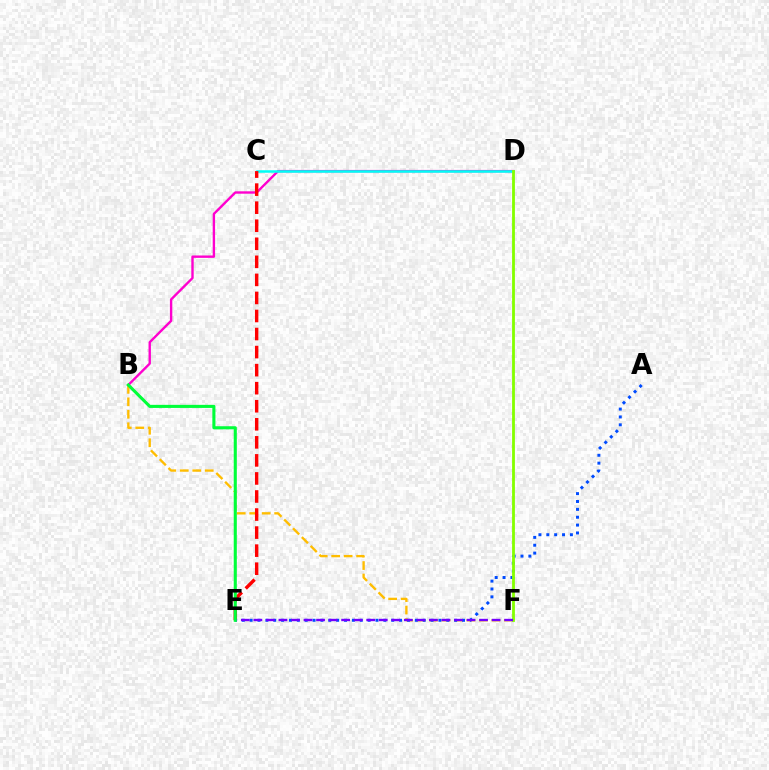{('B', 'F'): [{'color': '#ffbd00', 'line_style': 'dashed', 'thickness': 1.69}], ('B', 'D'): [{'color': '#ff00cf', 'line_style': 'solid', 'thickness': 1.71}], ('A', 'E'): [{'color': '#004bff', 'line_style': 'dotted', 'thickness': 2.14}], ('C', 'D'): [{'color': '#00fff6', 'line_style': 'solid', 'thickness': 1.8}], ('C', 'E'): [{'color': '#ff0000', 'line_style': 'dashed', 'thickness': 2.45}], ('D', 'F'): [{'color': '#84ff00', 'line_style': 'solid', 'thickness': 2.02}], ('E', 'F'): [{'color': '#7200ff', 'line_style': 'dashed', 'thickness': 1.7}], ('B', 'E'): [{'color': '#00ff39', 'line_style': 'solid', 'thickness': 2.22}]}